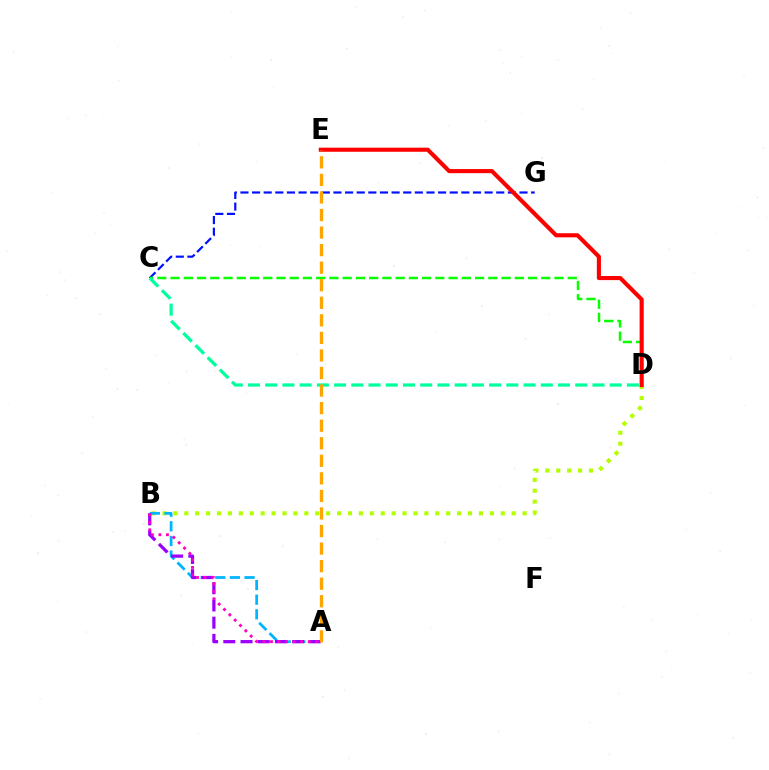{('C', 'G'): [{'color': '#0010ff', 'line_style': 'dashed', 'thickness': 1.58}], ('C', 'D'): [{'color': '#08ff00', 'line_style': 'dashed', 'thickness': 1.8}, {'color': '#00ff9d', 'line_style': 'dashed', 'thickness': 2.34}], ('B', 'D'): [{'color': '#b3ff00', 'line_style': 'dotted', 'thickness': 2.97}], ('A', 'B'): [{'color': '#00b5ff', 'line_style': 'dashed', 'thickness': 1.99}, {'color': '#9b00ff', 'line_style': 'dashed', 'thickness': 2.34}, {'color': '#ff00bd', 'line_style': 'dotted', 'thickness': 2.05}], ('D', 'E'): [{'color': '#ff0000', 'line_style': 'solid', 'thickness': 2.96}], ('A', 'E'): [{'color': '#ffa500', 'line_style': 'dashed', 'thickness': 2.39}]}